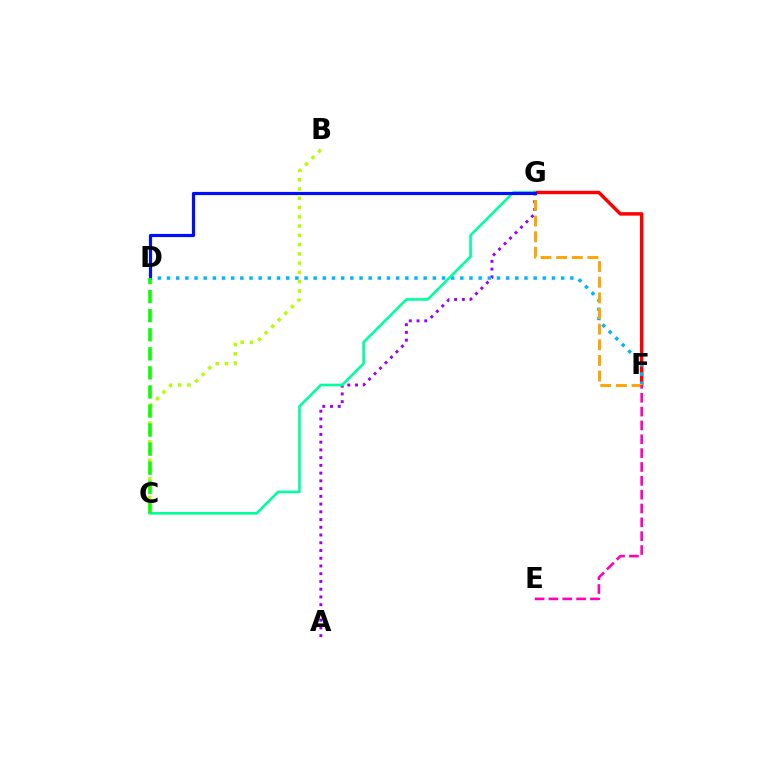{('B', 'C'): [{'color': '#b3ff00', 'line_style': 'dotted', 'thickness': 2.52}], ('F', 'G'): [{'color': '#ff0000', 'line_style': 'solid', 'thickness': 2.49}, {'color': '#ffa500', 'line_style': 'dashed', 'thickness': 2.13}], ('A', 'G'): [{'color': '#9b00ff', 'line_style': 'dotted', 'thickness': 2.1}], ('D', 'F'): [{'color': '#00b5ff', 'line_style': 'dotted', 'thickness': 2.49}], ('C', 'G'): [{'color': '#00ff9d', 'line_style': 'solid', 'thickness': 1.89}], ('D', 'G'): [{'color': '#0010ff', 'line_style': 'solid', 'thickness': 2.29}], ('C', 'D'): [{'color': '#08ff00', 'line_style': 'dashed', 'thickness': 2.59}], ('E', 'F'): [{'color': '#ff00bd', 'line_style': 'dashed', 'thickness': 1.88}]}